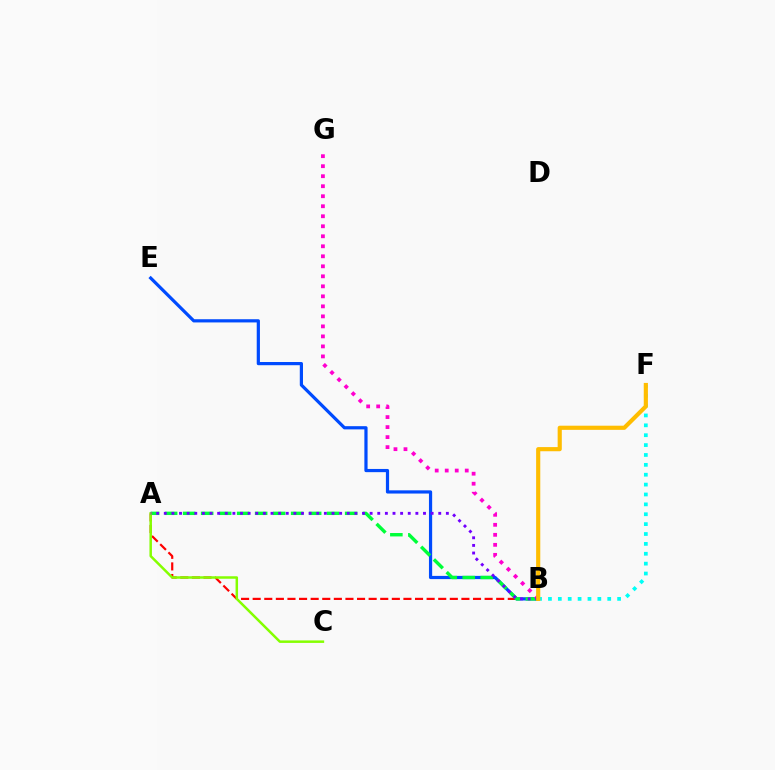{('B', 'F'): [{'color': '#00fff6', 'line_style': 'dotted', 'thickness': 2.68}, {'color': '#ffbd00', 'line_style': 'solid', 'thickness': 2.99}], ('A', 'B'): [{'color': '#ff0000', 'line_style': 'dashed', 'thickness': 1.58}, {'color': '#00ff39', 'line_style': 'dashed', 'thickness': 2.45}, {'color': '#7200ff', 'line_style': 'dotted', 'thickness': 2.07}], ('B', 'E'): [{'color': '#004bff', 'line_style': 'solid', 'thickness': 2.31}], ('B', 'G'): [{'color': '#ff00cf', 'line_style': 'dotted', 'thickness': 2.72}], ('A', 'C'): [{'color': '#84ff00', 'line_style': 'solid', 'thickness': 1.8}]}